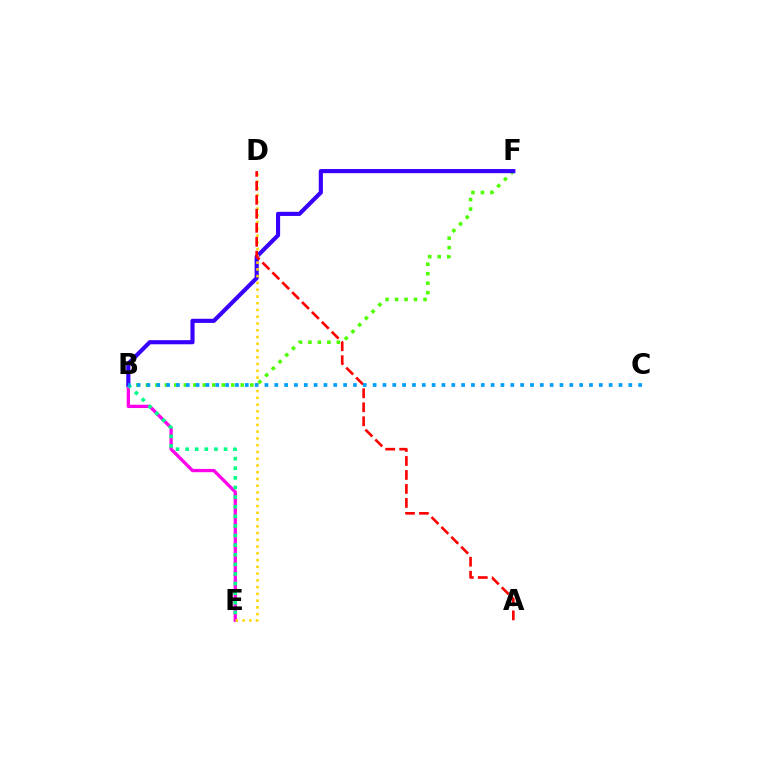{('B', 'F'): [{'color': '#4fff00', 'line_style': 'dotted', 'thickness': 2.58}, {'color': '#3700ff', 'line_style': 'solid', 'thickness': 2.97}], ('B', 'E'): [{'color': '#ff00ed', 'line_style': 'solid', 'thickness': 2.36}, {'color': '#00ff86', 'line_style': 'dotted', 'thickness': 2.61}], ('D', 'E'): [{'color': '#ffd500', 'line_style': 'dotted', 'thickness': 1.84}], ('A', 'D'): [{'color': '#ff0000', 'line_style': 'dashed', 'thickness': 1.9}], ('B', 'C'): [{'color': '#009eff', 'line_style': 'dotted', 'thickness': 2.67}]}